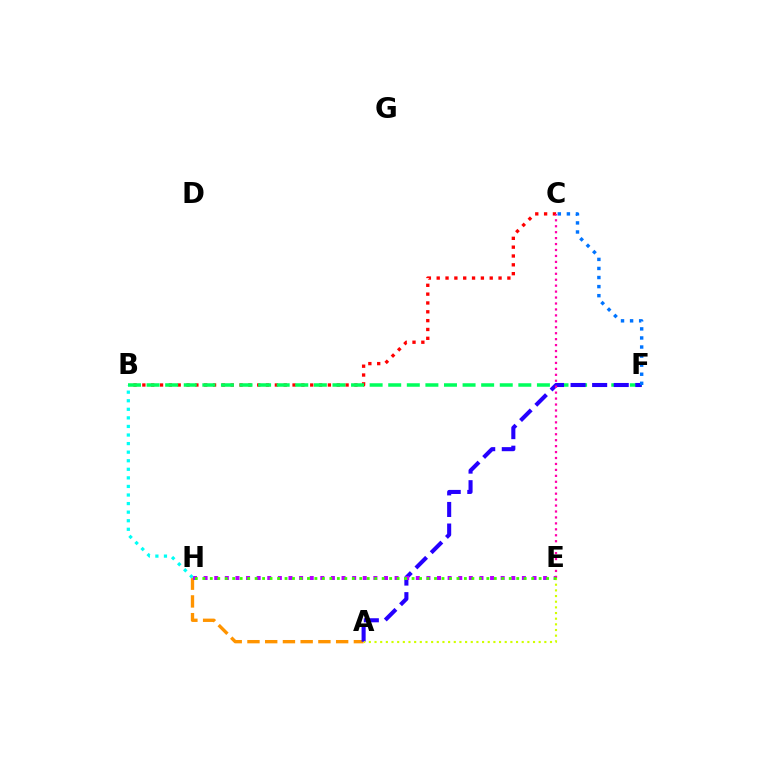{('B', 'C'): [{'color': '#ff0000', 'line_style': 'dotted', 'thickness': 2.4}], ('B', 'F'): [{'color': '#00ff5c', 'line_style': 'dashed', 'thickness': 2.53}], ('A', 'H'): [{'color': '#ff9400', 'line_style': 'dashed', 'thickness': 2.41}], ('A', 'F'): [{'color': '#2500ff', 'line_style': 'dashed', 'thickness': 2.93}], ('C', 'F'): [{'color': '#0074ff', 'line_style': 'dotted', 'thickness': 2.46}], ('E', 'H'): [{'color': '#b900ff', 'line_style': 'dotted', 'thickness': 2.88}, {'color': '#3dff00', 'line_style': 'dotted', 'thickness': 2.03}], ('C', 'E'): [{'color': '#ff00ac', 'line_style': 'dotted', 'thickness': 1.61}], ('A', 'E'): [{'color': '#d1ff00', 'line_style': 'dotted', 'thickness': 1.54}], ('B', 'H'): [{'color': '#00fff6', 'line_style': 'dotted', 'thickness': 2.33}]}